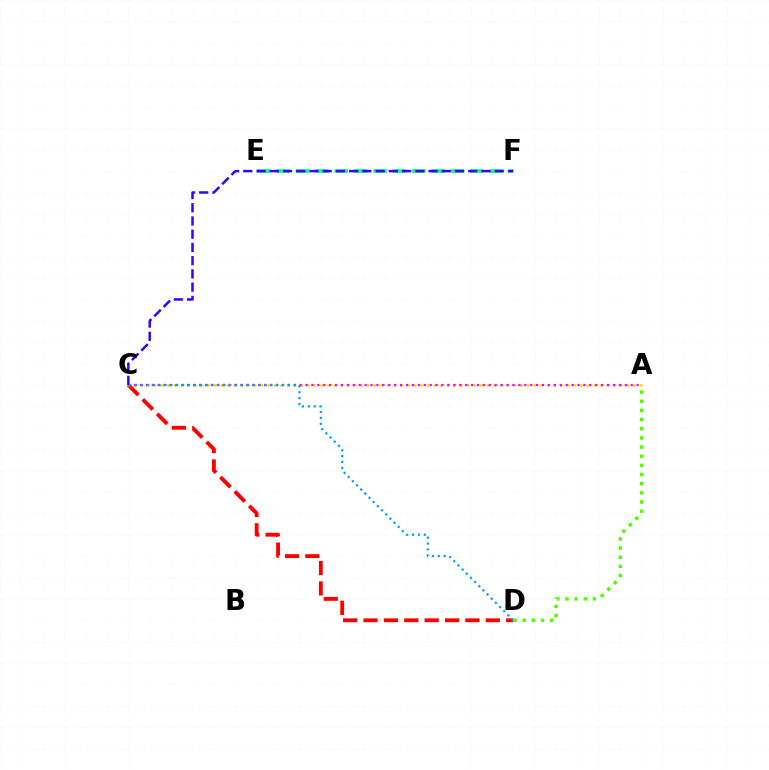{('E', 'F'): [{'color': '#00ff86', 'line_style': 'dashed', 'thickness': 2.63}], ('C', 'D'): [{'color': '#ff0000', 'line_style': 'dashed', 'thickness': 2.77}, {'color': '#009eff', 'line_style': 'dotted', 'thickness': 1.6}], ('A', 'C'): [{'color': '#ffd500', 'line_style': 'dotted', 'thickness': 1.81}, {'color': '#ff00ed', 'line_style': 'dotted', 'thickness': 1.61}], ('C', 'F'): [{'color': '#3700ff', 'line_style': 'dashed', 'thickness': 1.8}], ('A', 'D'): [{'color': '#4fff00', 'line_style': 'dotted', 'thickness': 2.49}]}